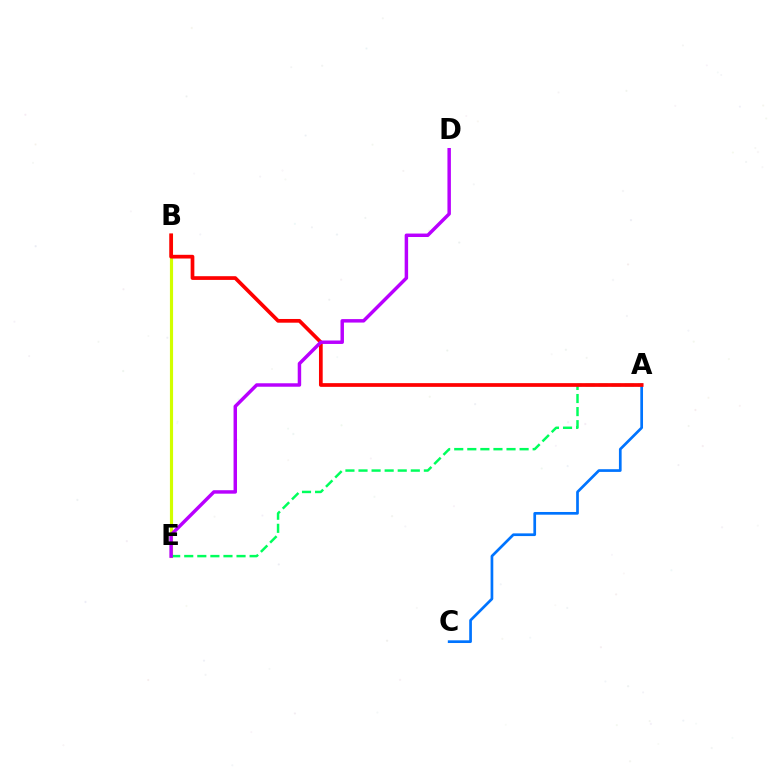{('B', 'E'): [{'color': '#d1ff00', 'line_style': 'solid', 'thickness': 2.27}], ('A', 'C'): [{'color': '#0074ff', 'line_style': 'solid', 'thickness': 1.94}], ('A', 'E'): [{'color': '#00ff5c', 'line_style': 'dashed', 'thickness': 1.78}], ('A', 'B'): [{'color': '#ff0000', 'line_style': 'solid', 'thickness': 2.67}], ('D', 'E'): [{'color': '#b900ff', 'line_style': 'solid', 'thickness': 2.49}]}